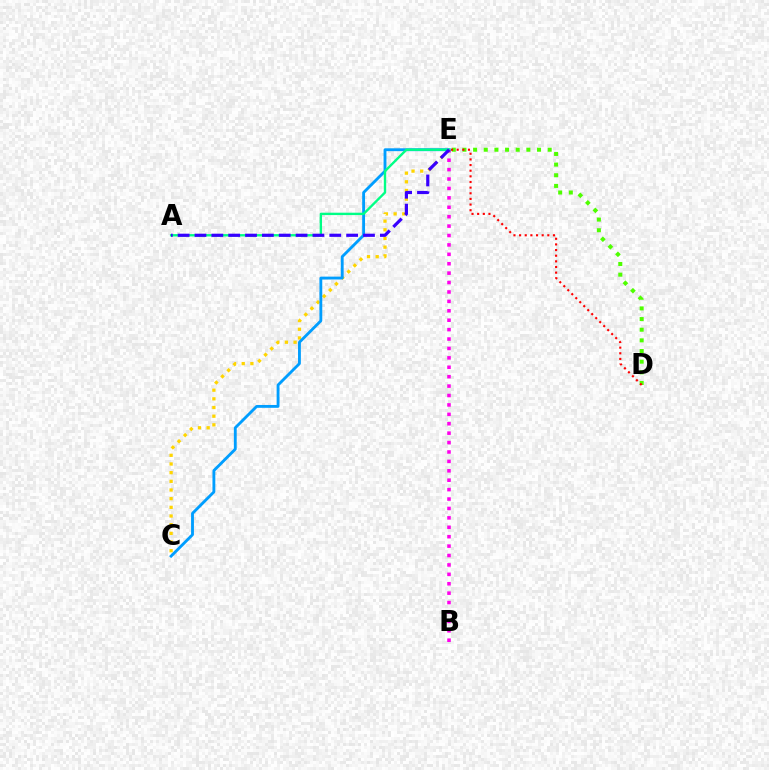{('D', 'E'): [{'color': '#4fff00', 'line_style': 'dotted', 'thickness': 2.89}, {'color': '#ff0000', 'line_style': 'dotted', 'thickness': 1.53}], ('C', 'E'): [{'color': '#ffd500', 'line_style': 'dotted', 'thickness': 2.36}, {'color': '#009eff', 'line_style': 'solid', 'thickness': 2.05}], ('B', 'E'): [{'color': '#ff00ed', 'line_style': 'dotted', 'thickness': 2.56}], ('A', 'E'): [{'color': '#00ff86', 'line_style': 'solid', 'thickness': 1.71}, {'color': '#3700ff', 'line_style': 'dashed', 'thickness': 2.29}]}